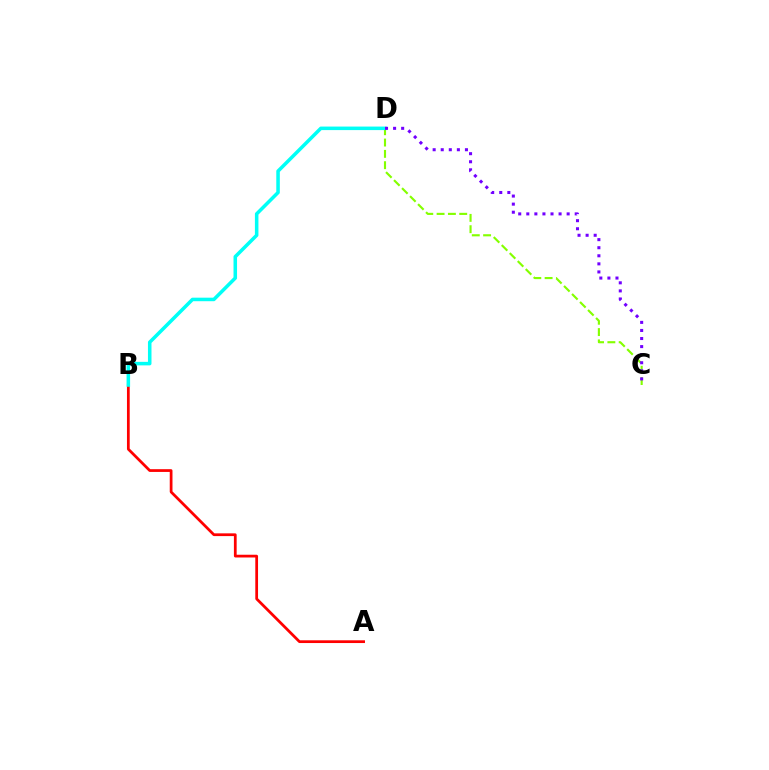{('A', 'B'): [{'color': '#ff0000', 'line_style': 'solid', 'thickness': 1.98}], ('C', 'D'): [{'color': '#84ff00', 'line_style': 'dashed', 'thickness': 1.54}, {'color': '#7200ff', 'line_style': 'dotted', 'thickness': 2.19}], ('B', 'D'): [{'color': '#00fff6', 'line_style': 'solid', 'thickness': 2.54}]}